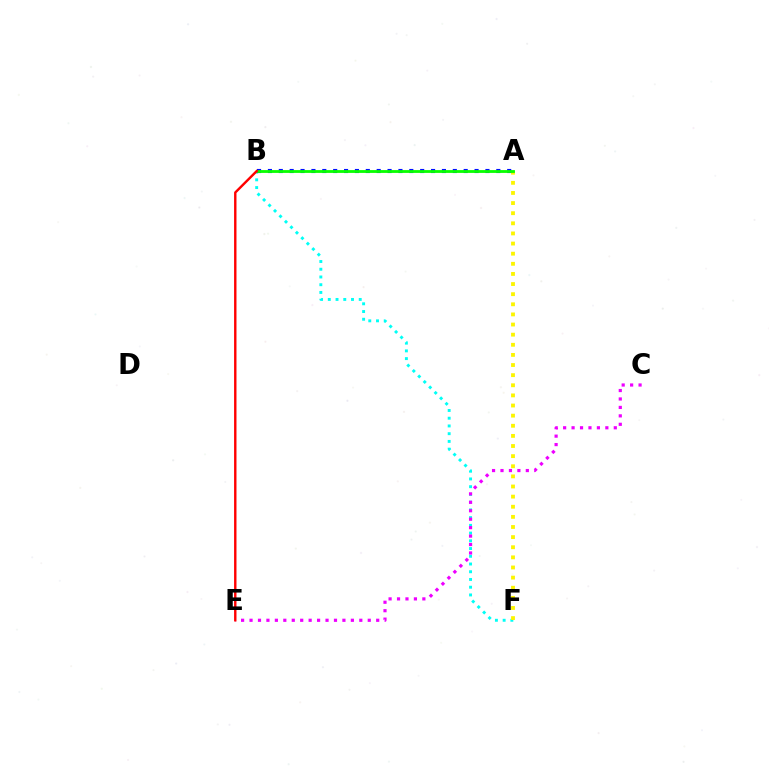{('B', 'F'): [{'color': '#00fff6', 'line_style': 'dotted', 'thickness': 2.1}], ('A', 'F'): [{'color': '#fcf500', 'line_style': 'dotted', 'thickness': 2.75}], ('A', 'B'): [{'color': '#0010ff', 'line_style': 'dotted', 'thickness': 2.95}, {'color': '#08ff00', 'line_style': 'solid', 'thickness': 2.03}], ('C', 'E'): [{'color': '#ee00ff', 'line_style': 'dotted', 'thickness': 2.29}], ('B', 'E'): [{'color': '#ff0000', 'line_style': 'solid', 'thickness': 1.73}]}